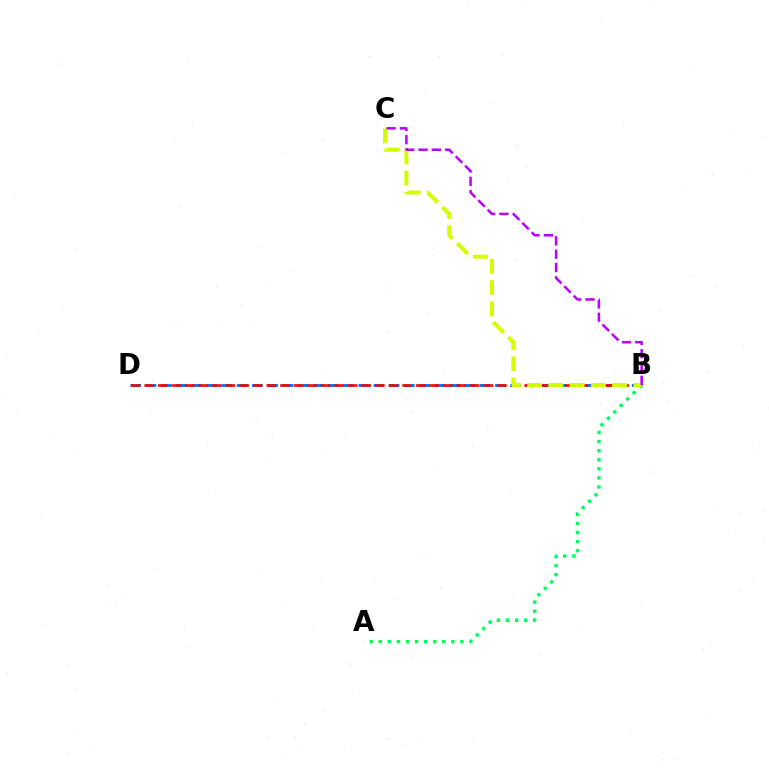{('B', 'D'): [{'color': '#0074ff', 'line_style': 'dashed', 'thickness': 2.06}, {'color': '#ff0000', 'line_style': 'dashed', 'thickness': 1.84}], ('A', 'B'): [{'color': '#00ff5c', 'line_style': 'dotted', 'thickness': 2.47}], ('B', 'C'): [{'color': '#d1ff00', 'line_style': 'dashed', 'thickness': 2.89}, {'color': '#b900ff', 'line_style': 'dashed', 'thickness': 1.81}]}